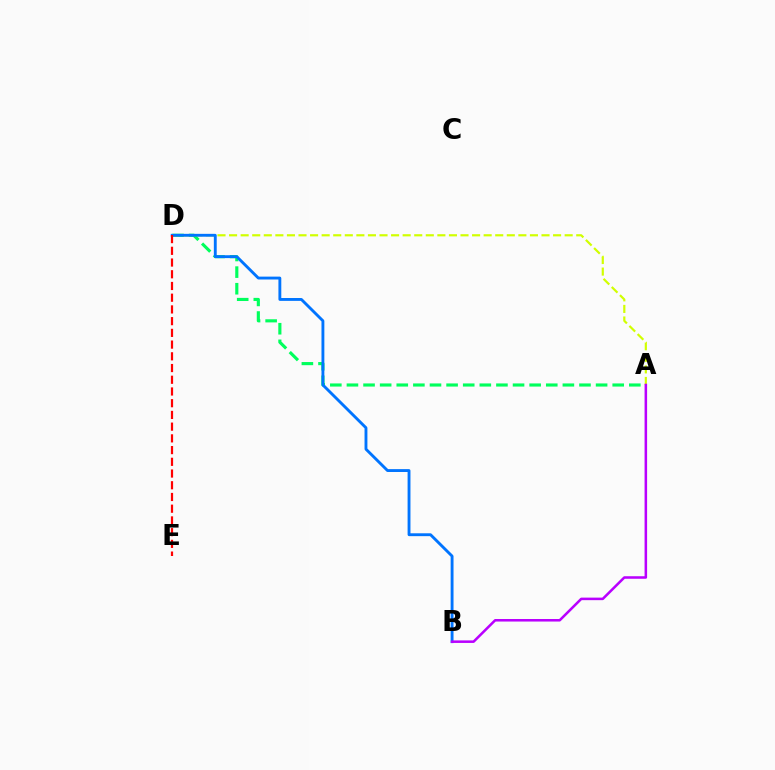{('A', 'D'): [{'color': '#00ff5c', 'line_style': 'dashed', 'thickness': 2.26}, {'color': '#d1ff00', 'line_style': 'dashed', 'thickness': 1.57}], ('B', 'D'): [{'color': '#0074ff', 'line_style': 'solid', 'thickness': 2.07}], ('D', 'E'): [{'color': '#ff0000', 'line_style': 'dashed', 'thickness': 1.59}], ('A', 'B'): [{'color': '#b900ff', 'line_style': 'solid', 'thickness': 1.83}]}